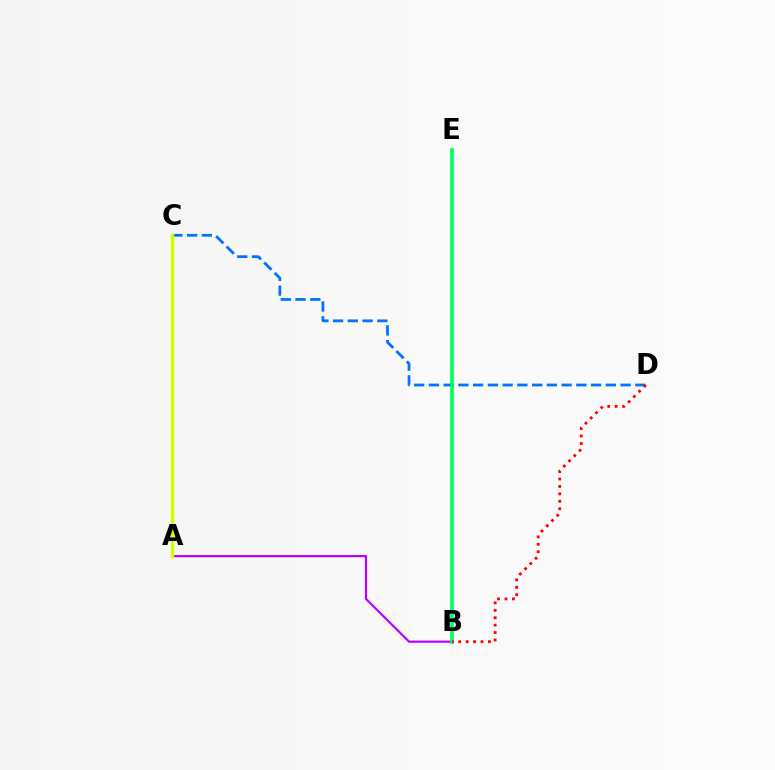{('C', 'D'): [{'color': '#0074ff', 'line_style': 'dashed', 'thickness': 2.0}], ('A', 'B'): [{'color': '#b900ff', 'line_style': 'solid', 'thickness': 1.55}], ('B', 'E'): [{'color': '#00ff5c', 'line_style': 'solid', 'thickness': 2.62}], ('B', 'D'): [{'color': '#ff0000', 'line_style': 'dotted', 'thickness': 2.02}], ('A', 'C'): [{'color': '#d1ff00', 'line_style': 'solid', 'thickness': 2.49}]}